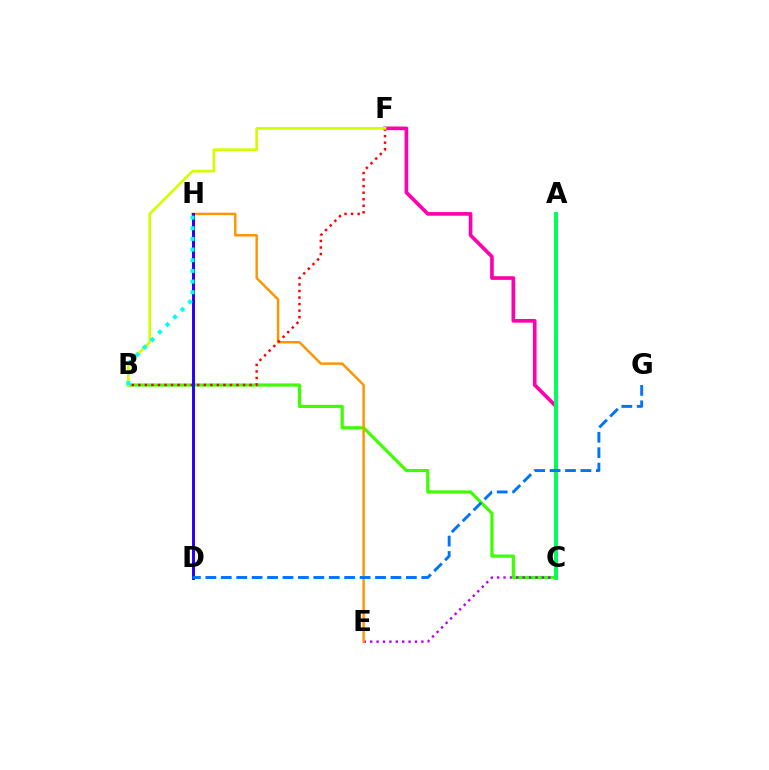{('C', 'F'): [{'color': '#ff00ac', 'line_style': 'solid', 'thickness': 2.63}], ('B', 'C'): [{'color': '#3dff00', 'line_style': 'solid', 'thickness': 2.29}], ('C', 'E'): [{'color': '#b900ff', 'line_style': 'dotted', 'thickness': 1.74}], ('A', 'C'): [{'color': '#00ff5c', 'line_style': 'solid', 'thickness': 2.85}], ('E', 'H'): [{'color': '#ff9400', 'line_style': 'solid', 'thickness': 1.76}], ('B', 'F'): [{'color': '#ff0000', 'line_style': 'dotted', 'thickness': 1.78}, {'color': '#d1ff00', 'line_style': 'solid', 'thickness': 1.94}], ('D', 'H'): [{'color': '#2500ff', 'line_style': 'solid', 'thickness': 2.12}], ('B', 'H'): [{'color': '#00fff6', 'line_style': 'dotted', 'thickness': 2.9}], ('D', 'G'): [{'color': '#0074ff', 'line_style': 'dashed', 'thickness': 2.1}]}